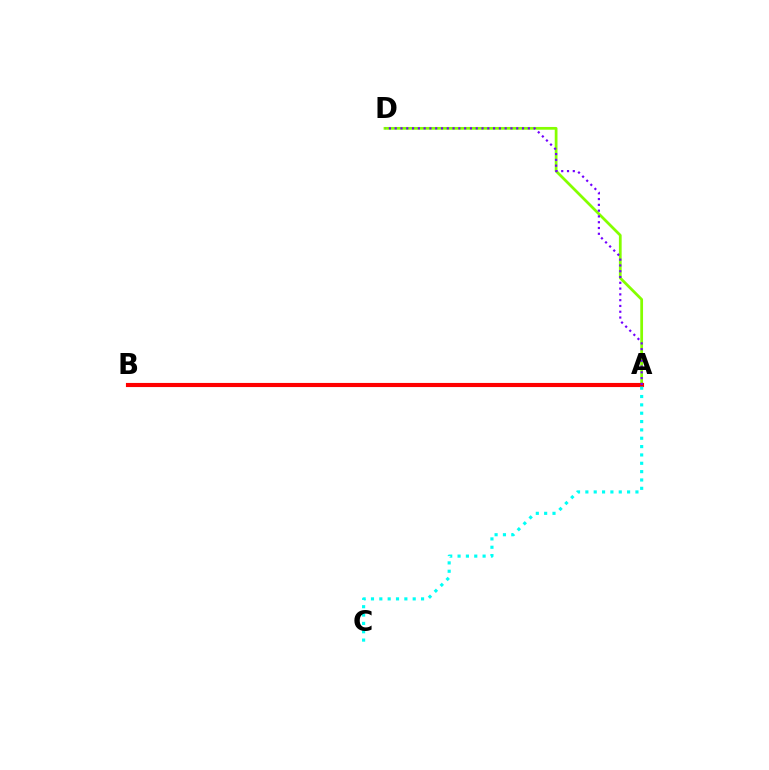{('A', 'D'): [{'color': '#84ff00', 'line_style': 'solid', 'thickness': 1.98}, {'color': '#7200ff', 'line_style': 'dotted', 'thickness': 1.57}], ('A', 'B'): [{'color': '#ff0000', 'line_style': 'solid', 'thickness': 2.97}], ('A', 'C'): [{'color': '#00fff6', 'line_style': 'dotted', 'thickness': 2.27}]}